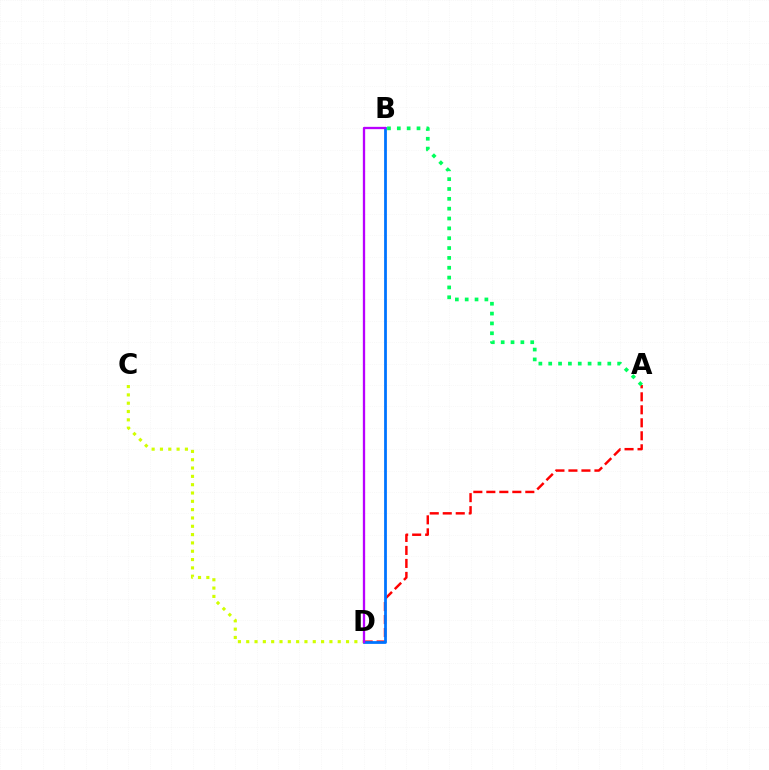{('A', 'D'): [{'color': '#ff0000', 'line_style': 'dashed', 'thickness': 1.77}], ('B', 'D'): [{'color': '#0074ff', 'line_style': 'solid', 'thickness': 2.0}, {'color': '#b900ff', 'line_style': 'solid', 'thickness': 1.67}], ('C', 'D'): [{'color': '#d1ff00', 'line_style': 'dotted', 'thickness': 2.26}], ('A', 'B'): [{'color': '#00ff5c', 'line_style': 'dotted', 'thickness': 2.68}]}